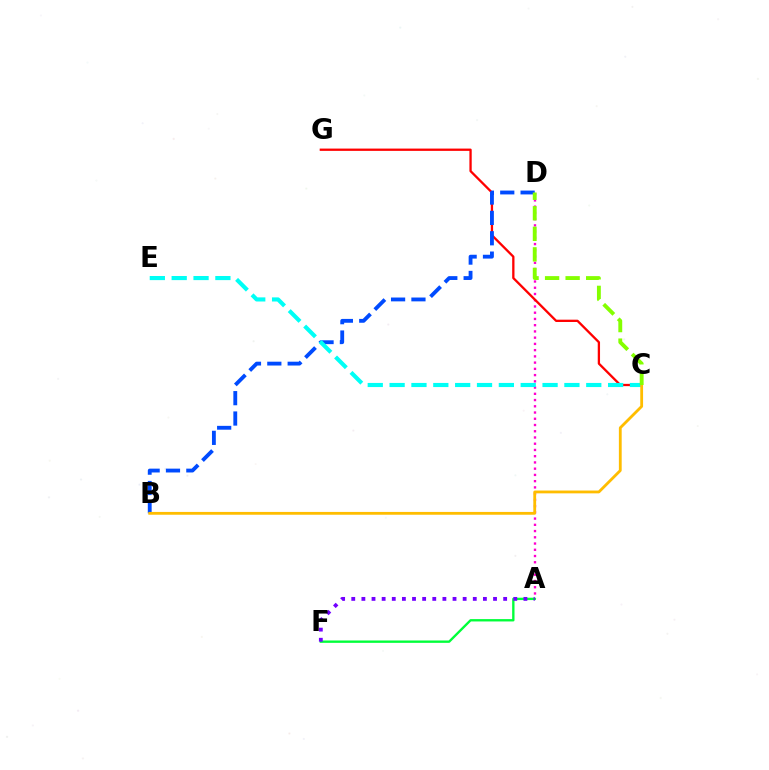{('A', 'D'): [{'color': '#ff00cf', 'line_style': 'dotted', 'thickness': 1.7}], ('A', 'F'): [{'color': '#00ff39', 'line_style': 'solid', 'thickness': 1.7}, {'color': '#7200ff', 'line_style': 'dotted', 'thickness': 2.75}], ('C', 'G'): [{'color': '#ff0000', 'line_style': 'solid', 'thickness': 1.66}], ('B', 'D'): [{'color': '#004bff', 'line_style': 'dashed', 'thickness': 2.77}], ('C', 'E'): [{'color': '#00fff6', 'line_style': 'dashed', 'thickness': 2.97}], ('B', 'C'): [{'color': '#ffbd00', 'line_style': 'solid', 'thickness': 2.02}], ('C', 'D'): [{'color': '#84ff00', 'line_style': 'dashed', 'thickness': 2.79}]}